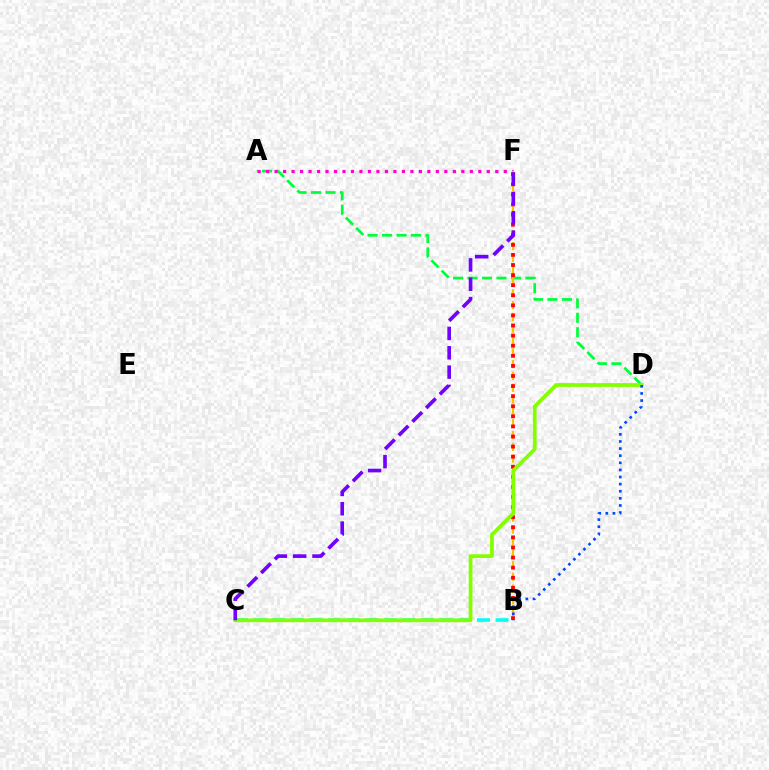{('A', 'D'): [{'color': '#00ff39', 'line_style': 'dashed', 'thickness': 1.97}], ('A', 'F'): [{'color': '#ff00cf', 'line_style': 'dotted', 'thickness': 2.31}], ('B', 'C'): [{'color': '#00fff6', 'line_style': 'dashed', 'thickness': 2.53}], ('B', 'F'): [{'color': '#ffbd00', 'line_style': 'dashed', 'thickness': 1.6}, {'color': '#ff0000', 'line_style': 'dotted', 'thickness': 2.74}], ('C', 'D'): [{'color': '#84ff00', 'line_style': 'solid', 'thickness': 2.7}], ('B', 'D'): [{'color': '#004bff', 'line_style': 'dotted', 'thickness': 1.93}], ('C', 'F'): [{'color': '#7200ff', 'line_style': 'dashed', 'thickness': 2.63}]}